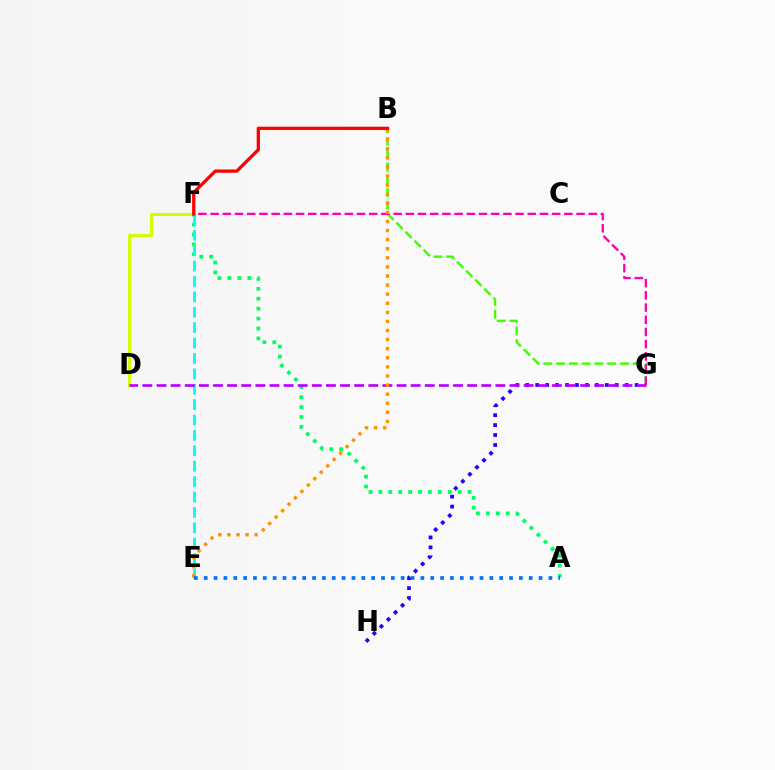{('D', 'F'): [{'color': '#d1ff00', 'line_style': 'solid', 'thickness': 2.24}], ('B', 'G'): [{'color': '#3dff00', 'line_style': 'dashed', 'thickness': 1.74}], ('G', 'H'): [{'color': '#2500ff', 'line_style': 'dotted', 'thickness': 2.7}], ('A', 'F'): [{'color': '#00ff5c', 'line_style': 'dotted', 'thickness': 2.69}], ('E', 'F'): [{'color': '#00fff6', 'line_style': 'dashed', 'thickness': 2.09}], ('D', 'G'): [{'color': '#b900ff', 'line_style': 'dashed', 'thickness': 1.92}], ('F', 'G'): [{'color': '#ff00ac', 'line_style': 'dashed', 'thickness': 1.66}], ('B', 'E'): [{'color': '#ff9400', 'line_style': 'dotted', 'thickness': 2.47}], ('A', 'E'): [{'color': '#0074ff', 'line_style': 'dotted', 'thickness': 2.68}], ('B', 'F'): [{'color': '#ff0000', 'line_style': 'solid', 'thickness': 2.36}]}